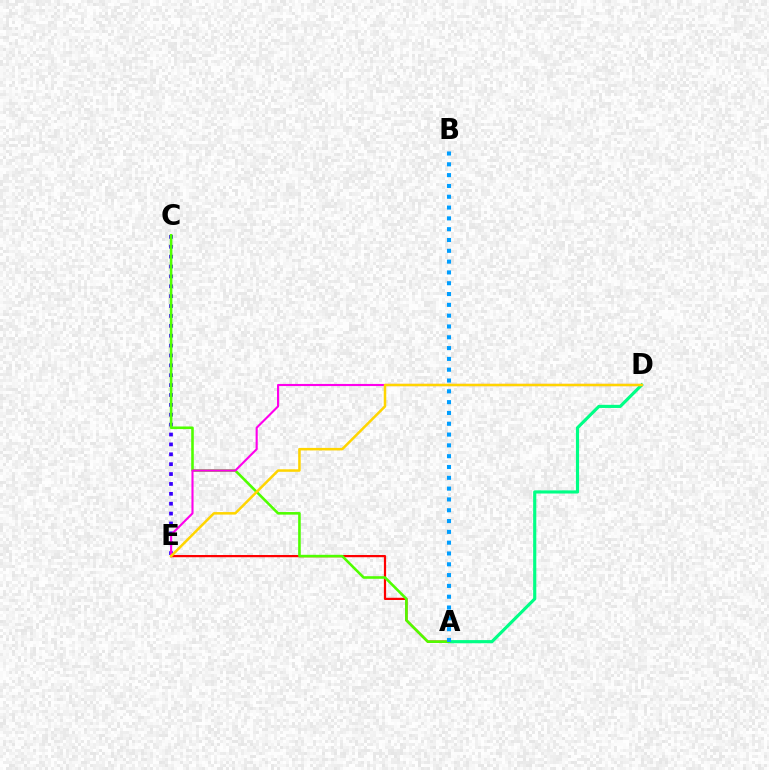{('C', 'E'): [{'color': '#3700ff', 'line_style': 'dotted', 'thickness': 2.69}], ('A', 'E'): [{'color': '#ff0000', 'line_style': 'solid', 'thickness': 1.6}], ('A', 'D'): [{'color': '#00ff86', 'line_style': 'solid', 'thickness': 2.27}], ('A', 'C'): [{'color': '#4fff00', 'line_style': 'solid', 'thickness': 1.87}], ('D', 'E'): [{'color': '#ff00ed', 'line_style': 'solid', 'thickness': 1.52}, {'color': '#ffd500', 'line_style': 'solid', 'thickness': 1.81}], ('A', 'B'): [{'color': '#009eff', 'line_style': 'dotted', 'thickness': 2.94}]}